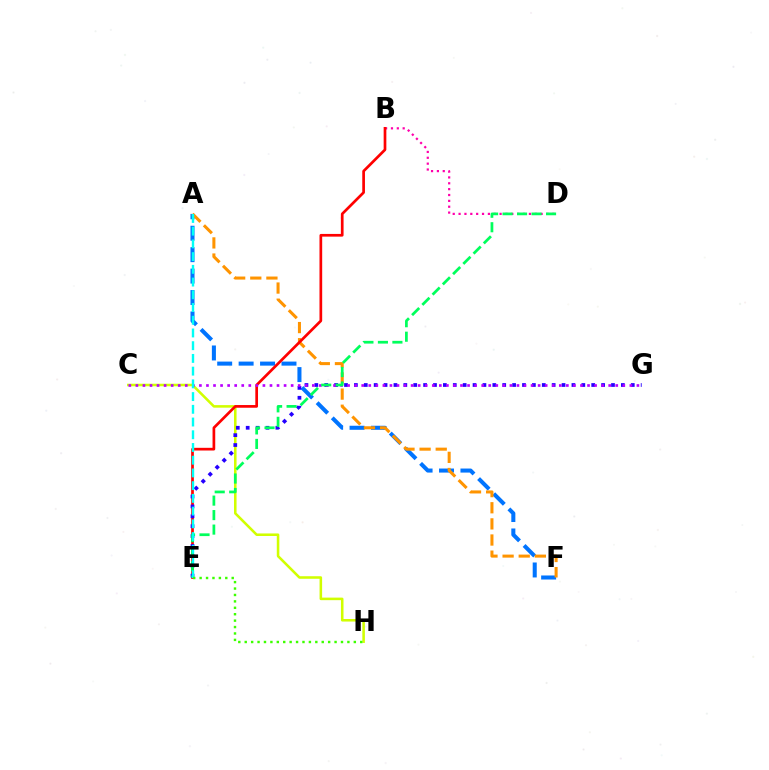{('A', 'F'): [{'color': '#0074ff', 'line_style': 'dashed', 'thickness': 2.91}, {'color': '#ff9400', 'line_style': 'dashed', 'thickness': 2.19}], ('C', 'H'): [{'color': '#d1ff00', 'line_style': 'solid', 'thickness': 1.84}], ('B', 'D'): [{'color': '#ff00ac', 'line_style': 'dotted', 'thickness': 1.59}], ('B', 'E'): [{'color': '#ff0000', 'line_style': 'solid', 'thickness': 1.94}], ('E', 'G'): [{'color': '#2500ff', 'line_style': 'dotted', 'thickness': 2.69}], ('C', 'G'): [{'color': '#b900ff', 'line_style': 'dotted', 'thickness': 1.92}], ('D', 'E'): [{'color': '#00ff5c', 'line_style': 'dashed', 'thickness': 1.97}], ('A', 'E'): [{'color': '#00fff6', 'line_style': 'dashed', 'thickness': 1.73}], ('E', 'H'): [{'color': '#3dff00', 'line_style': 'dotted', 'thickness': 1.74}]}